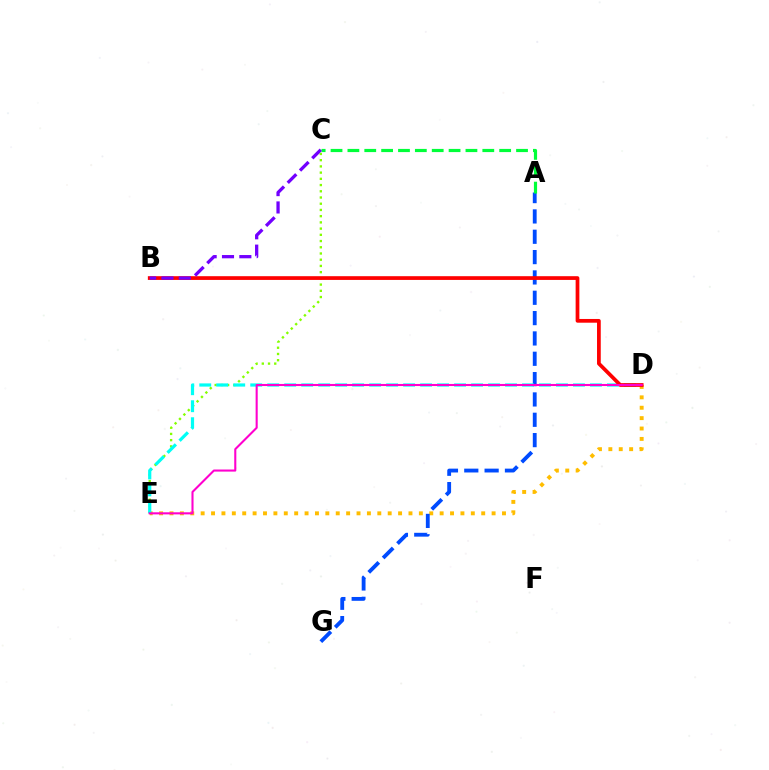{('D', 'E'): [{'color': '#ffbd00', 'line_style': 'dotted', 'thickness': 2.82}, {'color': '#00fff6', 'line_style': 'dashed', 'thickness': 2.31}, {'color': '#ff00cf', 'line_style': 'solid', 'thickness': 1.5}], ('A', 'G'): [{'color': '#004bff', 'line_style': 'dashed', 'thickness': 2.76}], ('C', 'E'): [{'color': '#84ff00', 'line_style': 'dotted', 'thickness': 1.69}], ('A', 'C'): [{'color': '#00ff39', 'line_style': 'dashed', 'thickness': 2.29}], ('B', 'D'): [{'color': '#ff0000', 'line_style': 'solid', 'thickness': 2.69}], ('B', 'C'): [{'color': '#7200ff', 'line_style': 'dashed', 'thickness': 2.36}]}